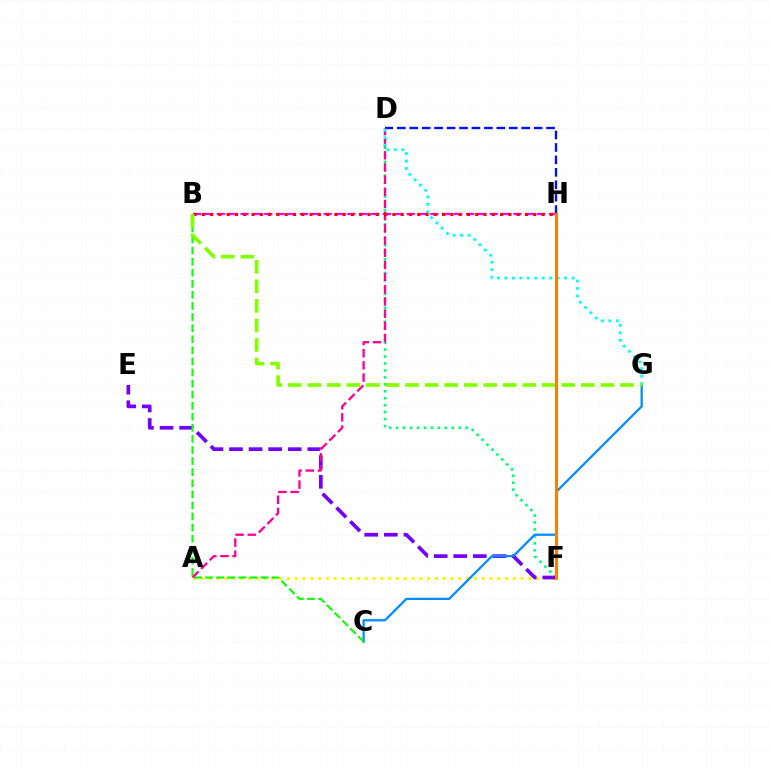{('A', 'F'): [{'color': '#fcf500', 'line_style': 'dotted', 'thickness': 2.12}], ('D', 'F'): [{'color': '#00ff74', 'line_style': 'dotted', 'thickness': 1.89}], ('D', 'H'): [{'color': '#0010ff', 'line_style': 'dashed', 'thickness': 1.69}], ('E', 'F'): [{'color': '#7200ff', 'line_style': 'dashed', 'thickness': 2.66}], ('C', 'G'): [{'color': '#008cff', 'line_style': 'solid', 'thickness': 1.62}], ('B', 'C'): [{'color': '#08ff00', 'line_style': 'dashed', 'thickness': 1.51}], ('B', 'H'): [{'color': '#ee00ff', 'line_style': 'dashed', 'thickness': 1.61}, {'color': '#ff0000', 'line_style': 'dotted', 'thickness': 2.25}], ('A', 'D'): [{'color': '#ff0094', 'line_style': 'dashed', 'thickness': 1.65}], ('D', 'G'): [{'color': '#00fff6', 'line_style': 'dotted', 'thickness': 2.03}], ('B', 'G'): [{'color': '#84ff00', 'line_style': 'dashed', 'thickness': 2.65}], ('F', 'H'): [{'color': '#ff7c00', 'line_style': 'solid', 'thickness': 2.17}]}